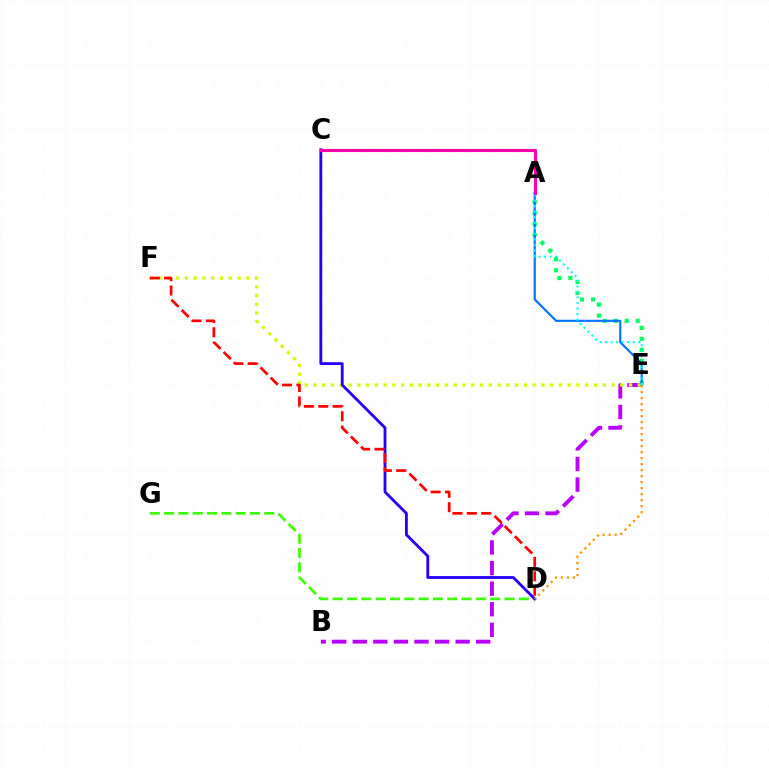{('D', 'G'): [{'color': '#3dff00', 'line_style': 'dashed', 'thickness': 1.95}], ('A', 'E'): [{'color': '#00ff5c', 'line_style': 'dotted', 'thickness': 2.99}, {'color': '#0074ff', 'line_style': 'solid', 'thickness': 1.56}, {'color': '#00fff6', 'line_style': 'dotted', 'thickness': 1.5}], ('B', 'E'): [{'color': '#b900ff', 'line_style': 'dashed', 'thickness': 2.79}], ('E', 'F'): [{'color': '#d1ff00', 'line_style': 'dotted', 'thickness': 2.38}], ('C', 'D'): [{'color': '#2500ff', 'line_style': 'solid', 'thickness': 2.04}], ('D', 'E'): [{'color': '#ff9400', 'line_style': 'dotted', 'thickness': 1.63}], ('D', 'F'): [{'color': '#ff0000', 'line_style': 'dashed', 'thickness': 1.96}], ('A', 'C'): [{'color': '#ff00ac', 'line_style': 'solid', 'thickness': 2.25}]}